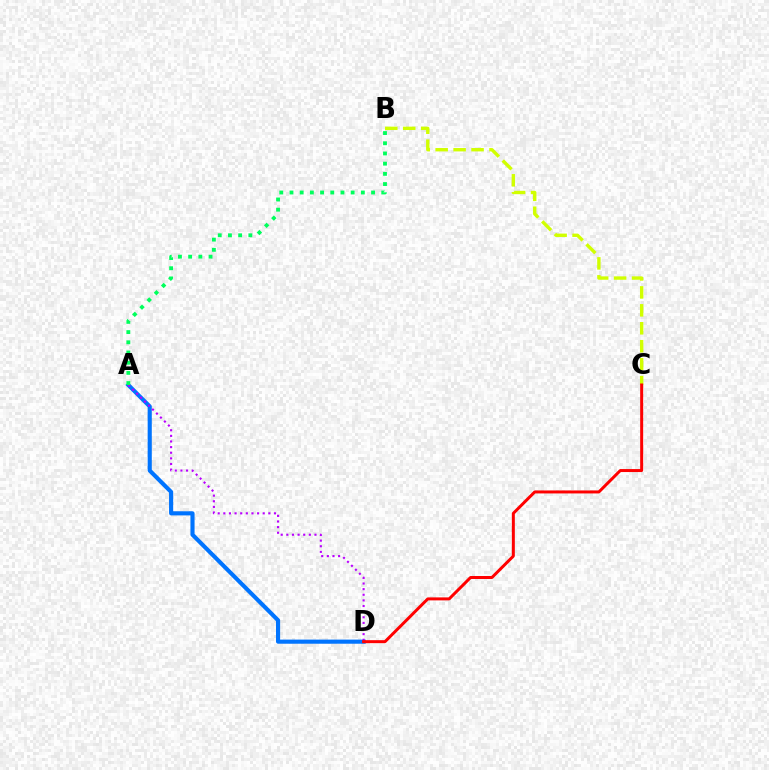{('A', 'D'): [{'color': '#0074ff', 'line_style': 'solid', 'thickness': 2.97}, {'color': '#b900ff', 'line_style': 'dotted', 'thickness': 1.53}], ('B', 'C'): [{'color': '#d1ff00', 'line_style': 'dashed', 'thickness': 2.44}], ('C', 'D'): [{'color': '#ff0000', 'line_style': 'solid', 'thickness': 2.15}], ('A', 'B'): [{'color': '#00ff5c', 'line_style': 'dotted', 'thickness': 2.77}]}